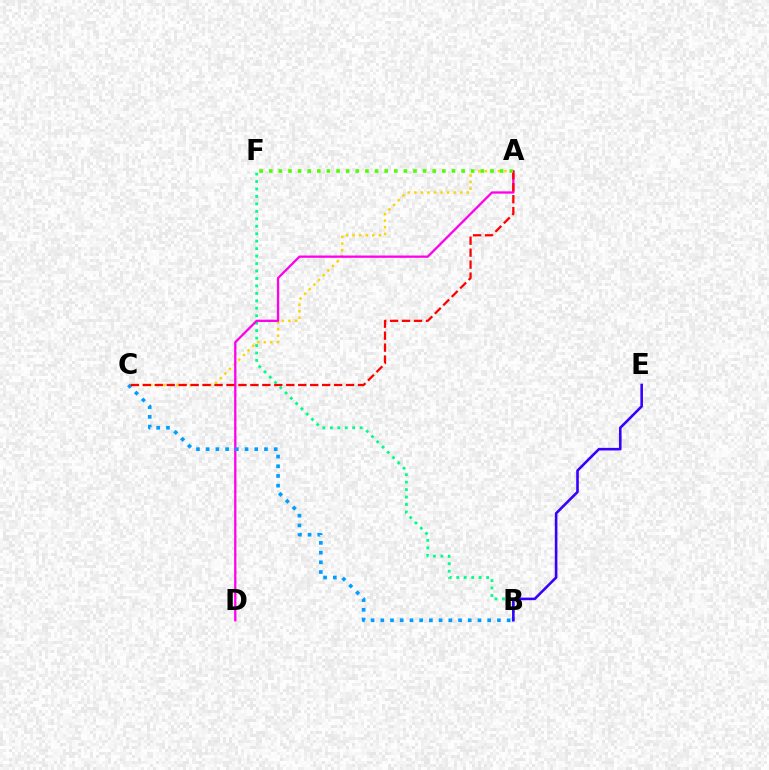{('B', 'F'): [{'color': '#00ff86', 'line_style': 'dotted', 'thickness': 2.03}], ('A', 'C'): [{'color': '#ffd500', 'line_style': 'dotted', 'thickness': 1.78}, {'color': '#ff0000', 'line_style': 'dashed', 'thickness': 1.62}], ('A', 'D'): [{'color': '#ff00ed', 'line_style': 'solid', 'thickness': 1.65}], ('B', 'E'): [{'color': '#3700ff', 'line_style': 'solid', 'thickness': 1.87}], ('B', 'C'): [{'color': '#009eff', 'line_style': 'dotted', 'thickness': 2.64}], ('A', 'F'): [{'color': '#4fff00', 'line_style': 'dotted', 'thickness': 2.61}]}